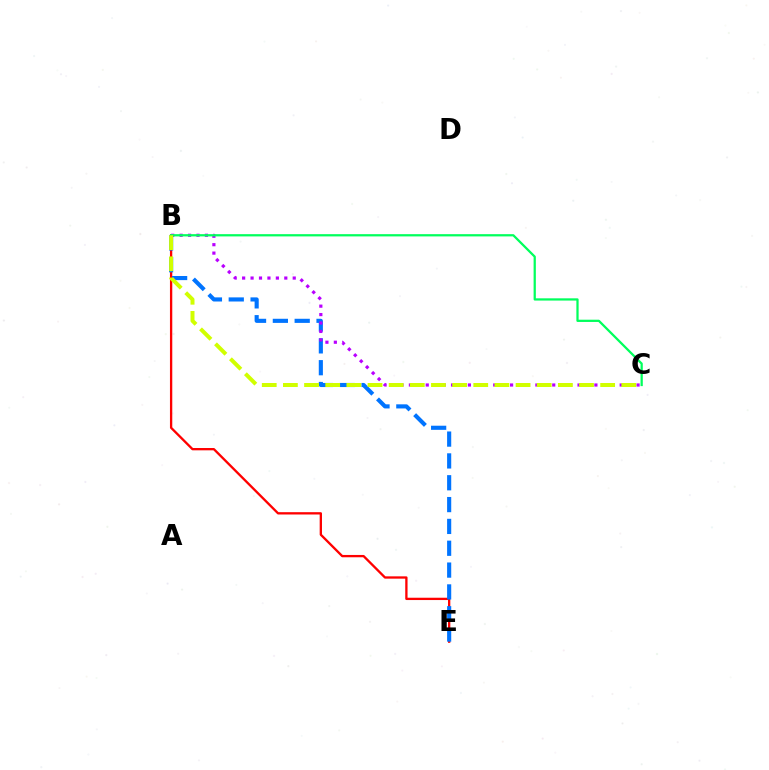{('B', 'E'): [{'color': '#ff0000', 'line_style': 'solid', 'thickness': 1.67}, {'color': '#0074ff', 'line_style': 'dashed', 'thickness': 2.97}], ('B', 'C'): [{'color': '#b900ff', 'line_style': 'dotted', 'thickness': 2.29}, {'color': '#00ff5c', 'line_style': 'solid', 'thickness': 1.62}, {'color': '#d1ff00', 'line_style': 'dashed', 'thickness': 2.87}]}